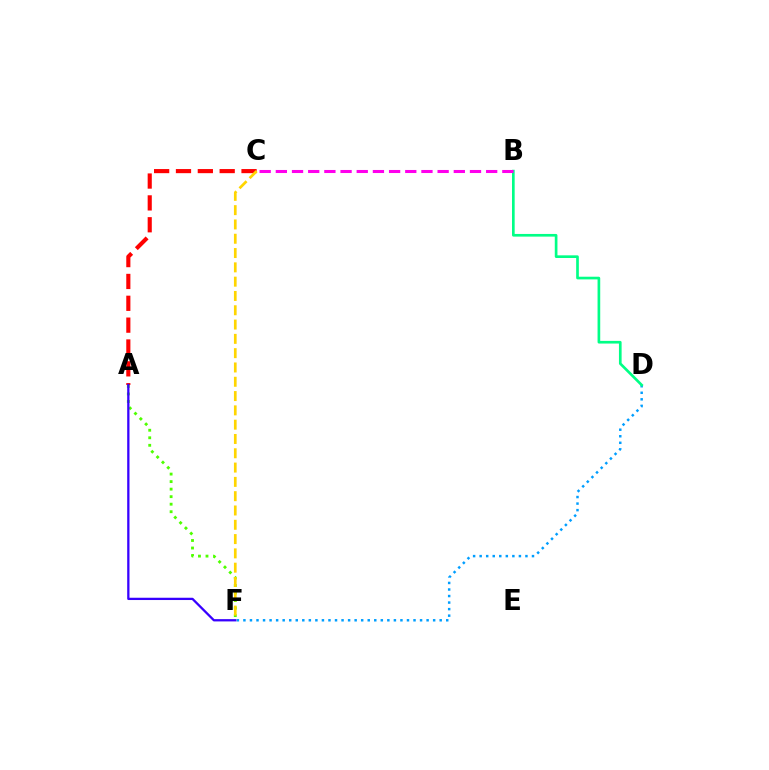{('D', 'F'): [{'color': '#009eff', 'line_style': 'dotted', 'thickness': 1.78}], ('A', 'F'): [{'color': '#4fff00', 'line_style': 'dotted', 'thickness': 2.05}, {'color': '#3700ff', 'line_style': 'solid', 'thickness': 1.64}], ('B', 'D'): [{'color': '#00ff86', 'line_style': 'solid', 'thickness': 1.92}], ('A', 'C'): [{'color': '#ff0000', 'line_style': 'dashed', 'thickness': 2.97}], ('B', 'C'): [{'color': '#ff00ed', 'line_style': 'dashed', 'thickness': 2.2}], ('C', 'F'): [{'color': '#ffd500', 'line_style': 'dashed', 'thickness': 1.94}]}